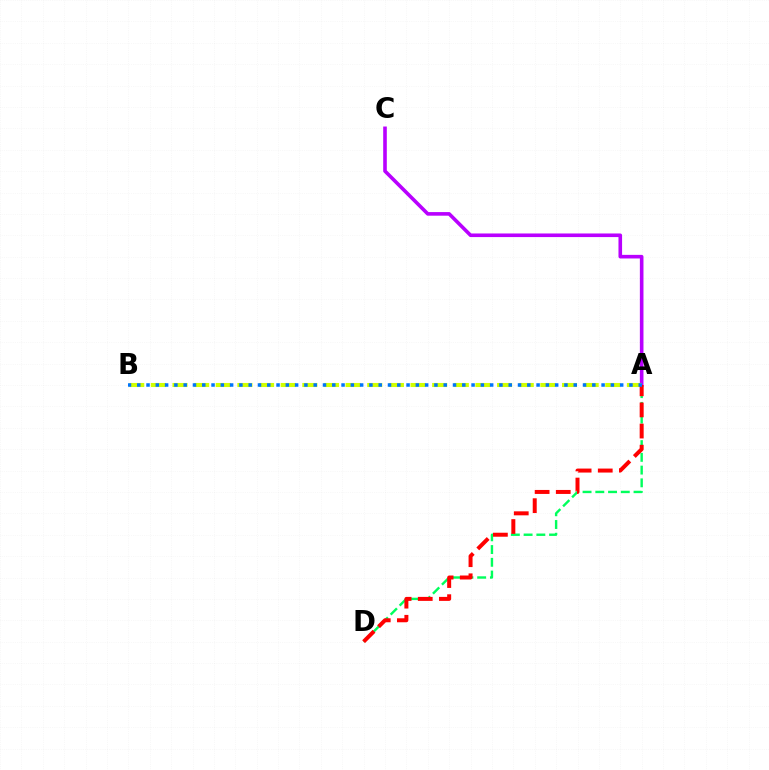{('A', 'C'): [{'color': '#b900ff', 'line_style': 'solid', 'thickness': 2.6}], ('A', 'D'): [{'color': '#00ff5c', 'line_style': 'dashed', 'thickness': 1.73}, {'color': '#ff0000', 'line_style': 'dashed', 'thickness': 2.87}], ('A', 'B'): [{'color': '#d1ff00', 'line_style': 'dashed', 'thickness': 2.94}, {'color': '#0074ff', 'line_style': 'dotted', 'thickness': 2.52}]}